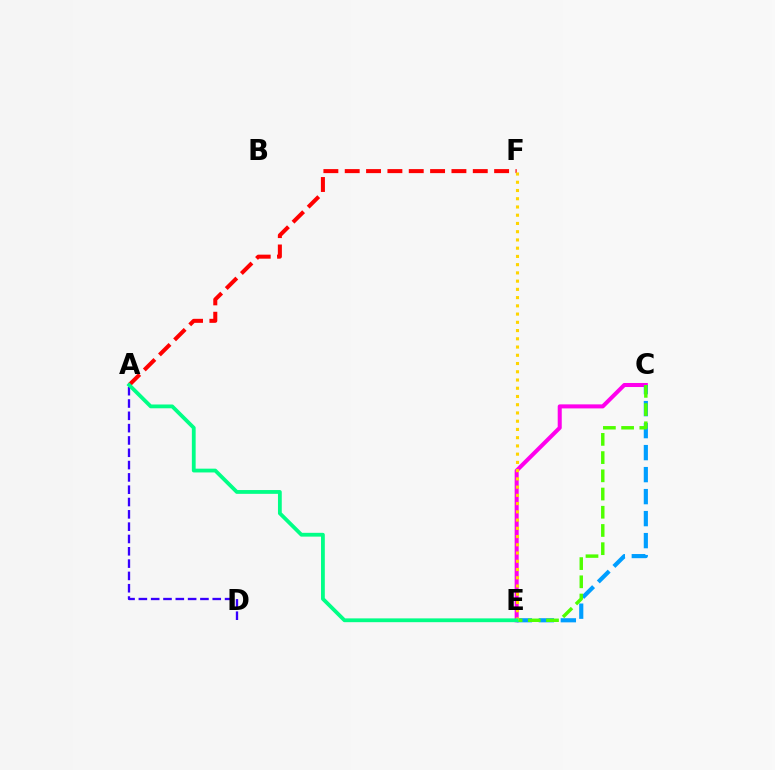{('A', 'D'): [{'color': '#3700ff', 'line_style': 'dashed', 'thickness': 1.67}], ('C', 'E'): [{'color': '#ff00ed', 'line_style': 'solid', 'thickness': 2.91}, {'color': '#009eff', 'line_style': 'dashed', 'thickness': 2.99}, {'color': '#4fff00', 'line_style': 'dashed', 'thickness': 2.47}], ('A', 'F'): [{'color': '#ff0000', 'line_style': 'dashed', 'thickness': 2.9}], ('E', 'F'): [{'color': '#ffd500', 'line_style': 'dotted', 'thickness': 2.24}], ('A', 'E'): [{'color': '#00ff86', 'line_style': 'solid', 'thickness': 2.73}]}